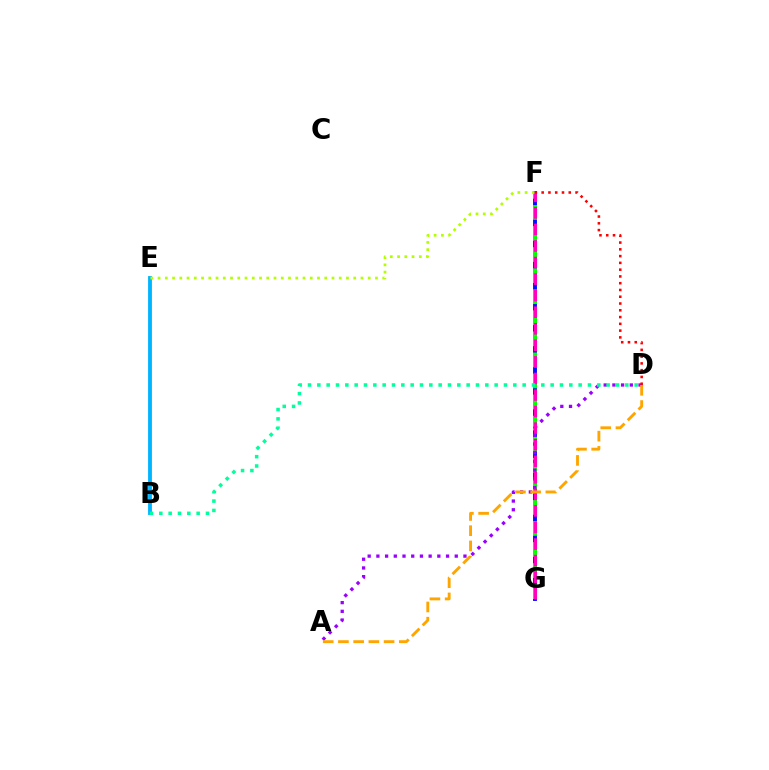{('B', 'E'): [{'color': '#00b5ff', 'line_style': 'solid', 'thickness': 2.77}], ('F', 'G'): [{'color': '#0010ff', 'line_style': 'solid', 'thickness': 2.8}, {'color': '#08ff00', 'line_style': 'dashed', 'thickness': 2.86}, {'color': '#ff00bd', 'line_style': 'dashed', 'thickness': 2.25}], ('A', 'D'): [{'color': '#9b00ff', 'line_style': 'dotted', 'thickness': 2.37}, {'color': '#ffa500', 'line_style': 'dashed', 'thickness': 2.07}], ('E', 'F'): [{'color': '#b3ff00', 'line_style': 'dotted', 'thickness': 1.97}], ('D', 'F'): [{'color': '#ff0000', 'line_style': 'dotted', 'thickness': 1.84}], ('B', 'D'): [{'color': '#00ff9d', 'line_style': 'dotted', 'thickness': 2.54}]}